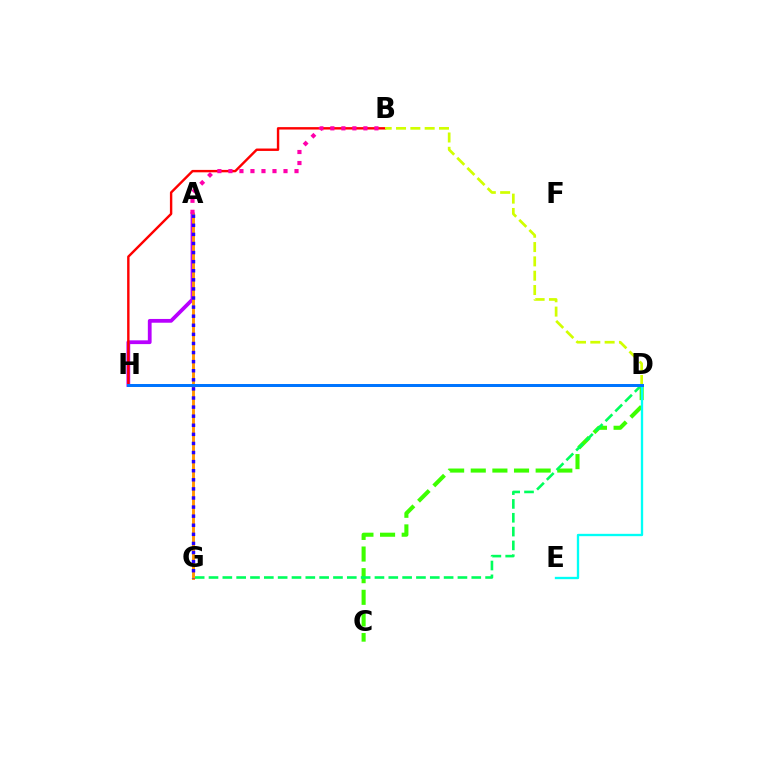{('C', 'D'): [{'color': '#3dff00', 'line_style': 'dashed', 'thickness': 2.94}], ('D', 'G'): [{'color': '#00ff5c', 'line_style': 'dashed', 'thickness': 1.88}], ('D', 'E'): [{'color': '#00fff6', 'line_style': 'solid', 'thickness': 1.68}], ('A', 'H'): [{'color': '#b900ff', 'line_style': 'solid', 'thickness': 2.72}], ('A', 'G'): [{'color': '#ff9400', 'line_style': 'solid', 'thickness': 2.09}, {'color': '#2500ff', 'line_style': 'dotted', 'thickness': 2.47}], ('B', 'H'): [{'color': '#ff0000', 'line_style': 'solid', 'thickness': 1.74}], ('A', 'B'): [{'color': '#ff00ac', 'line_style': 'dotted', 'thickness': 2.99}], ('B', 'D'): [{'color': '#d1ff00', 'line_style': 'dashed', 'thickness': 1.95}], ('D', 'H'): [{'color': '#0074ff', 'line_style': 'solid', 'thickness': 2.15}]}